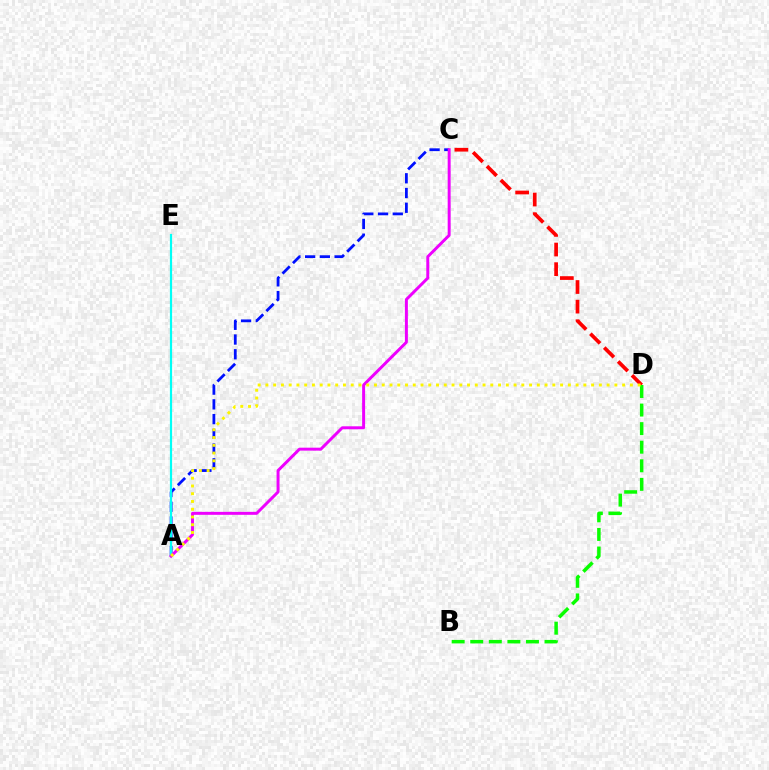{('A', 'C'): [{'color': '#0010ff', 'line_style': 'dashed', 'thickness': 2.0}, {'color': '#ee00ff', 'line_style': 'solid', 'thickness': 2.13}], ('C', 'D'): [{'color': '#ff0000', 'line_style': 'dashed', 'thickness': 2.67}], ('B', 'D'): [{'color': '#08ff00', 'line_style': 'dashed', 'thickness': 2.52}], ('A', 'E'): [{'color': '#00fff6', 'line_style': 'solid', 'thickness': 1.58}], ('A', 'D'): [{'color': '#fcf500', 'line_style': 'dotted', 'thickness': 2.11}]}